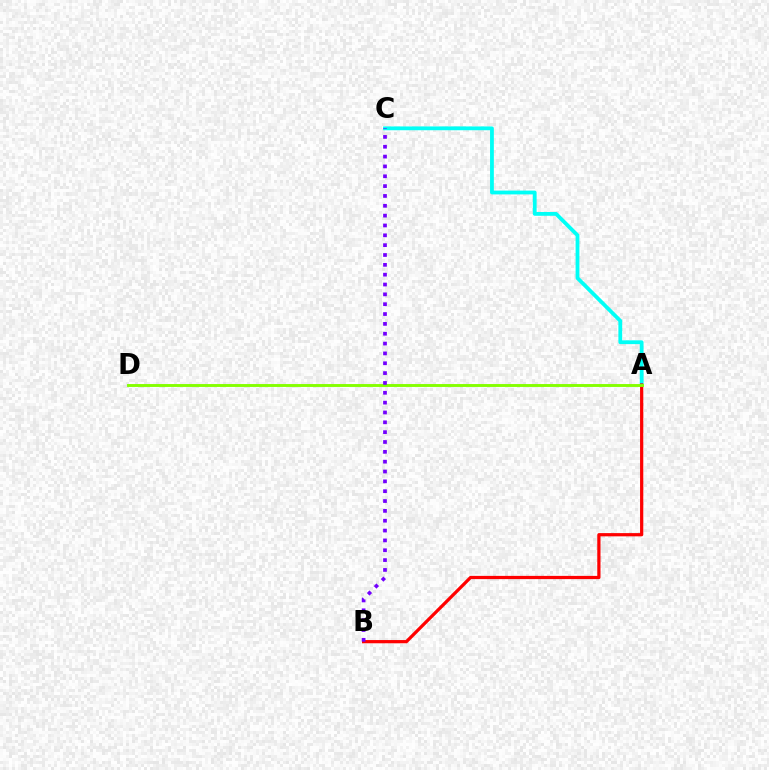{('A', 'C'): [{'color': '#00fff6', 'line_style': 'solid', 'thickness': 2.73}], ('A', 'B'): [{'color': '#ff0000', 'line_style': 'solid', 'thickness': 2.32}], ('A', 'D'): [{'color': '#84ff00', 'line_style': 'solid', 'thickness': 2.09}], ('B', 'C'): [{'color': '#7200ff', 'line_style': 'dotted', 'thickness': 2.67}]}